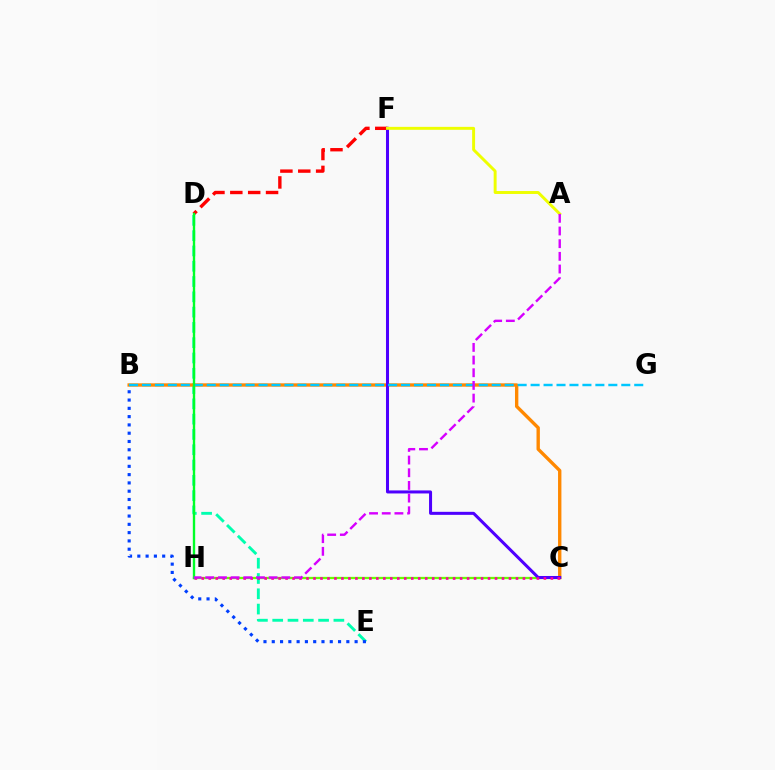{('D', 'F'): [{'color': '#ff0000', 'line_style': 'dashed', 'thickness': 2.43}], ('C', 'H'): [{'color': '#66ff00', 'line_style': 'solid', 'thickness': 1.63}, {'color': '#ff00a0', 'line_style': 'dotted', 'thickness': 1.9}], ('D', 'E'): [{'color': '#00ffaf', 'line_style': 'dashed', 'thickness': 2.08}], ('B', 'C'): [{'color': '#ff8800', 'line_style': 'solid', 'thickness': 2.42}], ('C', 'F'): [{'color': '#4f00ff', 'line_style': 'solid', 'thickness': 2.18}], ('B', 'G'): [{'color': '#00c7ff', 'line_style': 'dashed', 'thickness': 1.76}], ('A', 'F'): [{'color': '#eeff00', 'line_style': 'solid', 'thickness': 2.12}], ('D', 'H'): [{'color': '#00ff27', 'line_style': 'solid', 'thickness': 1.7}], ('A', 'H'): [{'color': '#d600ff', 'line_style': 'dashed', 'thickness': 1.72}], ('B', 'E'): [{'color': '#003fff', 'line_style': 'dotted', 'thickness': 2.25}]}